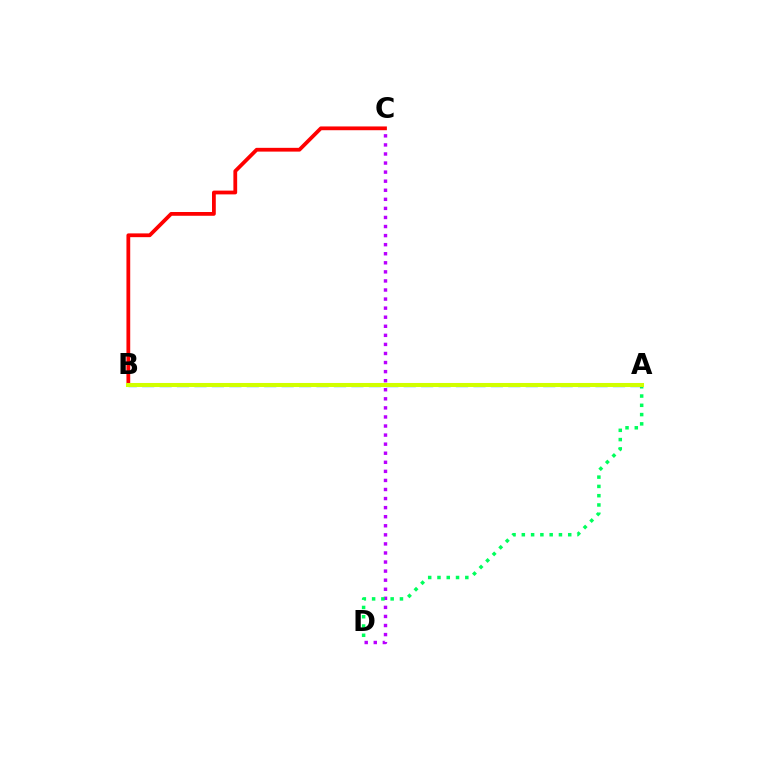{('C', 'D'): [{'color': '#b900ff', 'line_style': 'dotted', 'thickness': 2.46}], ('B', 'C'): [{'color': '#ff0000', 'line_style': 'solid', 'thickness': 2.72}], ('A', 'D'): [{'color': '#00ff5c', 'line_style': 'dotted', 'thickness': 2.52}], ('A', 'B'): [{'color': '#0074ff', 'line_style': 'dashed', 'thickness': 2.37}, {'color': '#d1ff00', 'line_style': 'solid', 'thickness': 2.92}]}